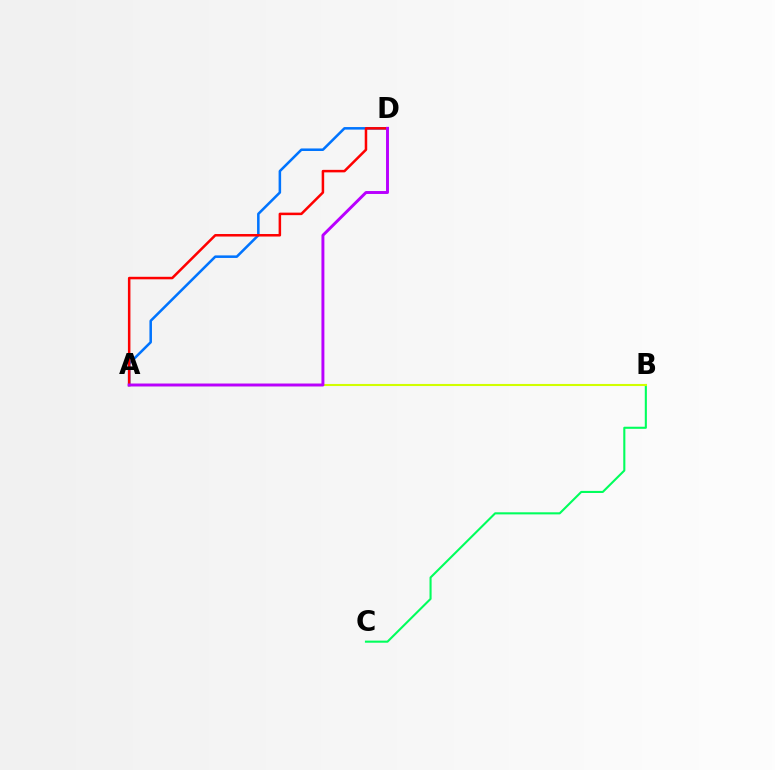{('B', 'C'): [{'color': '#00ff5c', 'line_style': 'solid', 'thickness': 1.51}], ('A', 'D'): [{'color': '#0074ff', 'line_style': 'solid', 'thickness': 1.83}, {'color': '#ff0000', 'line_style': 'solid', 'thickness': 1.81}, {'color': '#b900ff', 'line_style': 'solid', 'thickness': 2.11}], ('A', 'B'): [{'color': '#d1ff00', 'line_style': 'solid', 'thickness': 1.51}]}